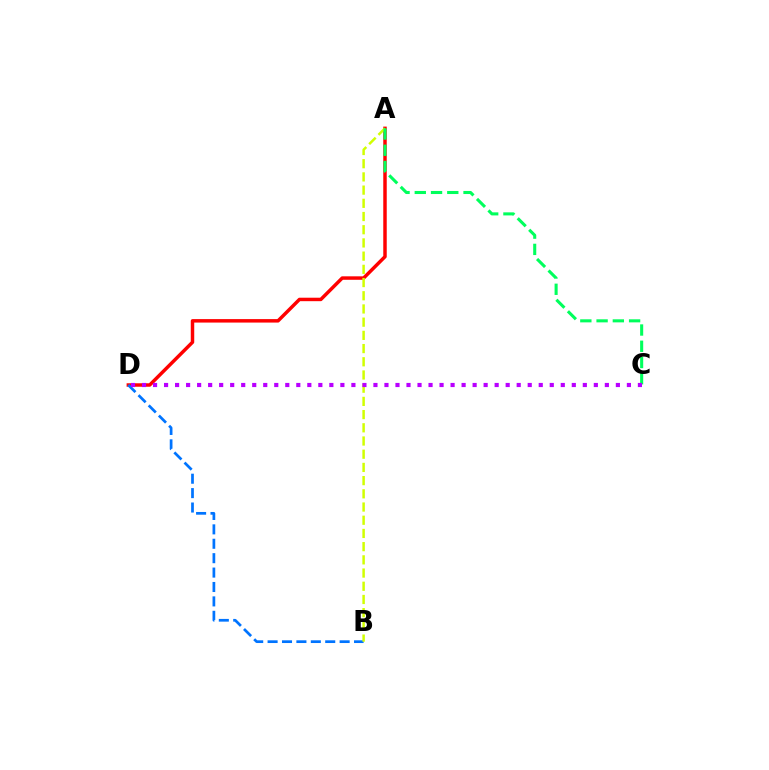{('A', 'D'): [{'color': '#ff0000', 'line_style': 'solid', 'thickness': 2.5}], ('B', 'D'): [{'color': '#0074ff', 'line_style': 'dashed', 'thickness': 1.96}], ('A', 'B'): [{'color': '#d1ff00', 'line_style': 'dashed', 'thickness': 1.79}], ('A', 'C'): [{'color': '#00ff5c', 'line_style': 'dashed', 'thickness': 2.21}], ('C', 'D'): [{'color': '#b900ff', 'line_style': 'dotted', 'thickness': 2.99}]}